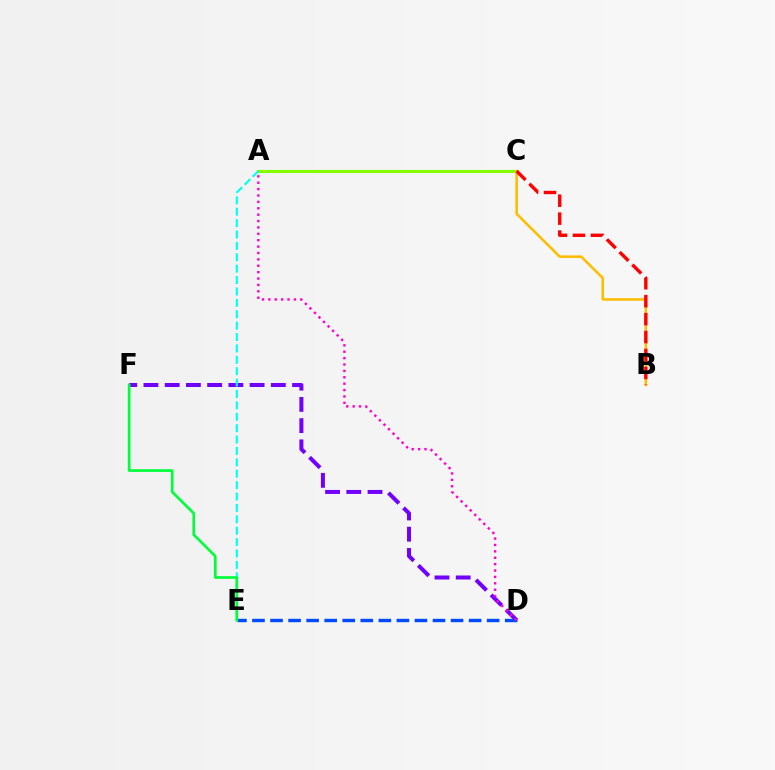{('A', 'C'): [{'color': '#84ff00', 'line_style': 'solid', 'thickness': 2.24}], ('D', 'F'): [{'color': '#7200ff', 'line_style': 'dashed', 'thickness': 2.88}], ('A', 'E'): [{'color': '#00fff6', 'line_style': 'dashed', 'thickness': 1.55}], ('D', 'E'): [{'color': '#004bff', 'line_style': 'dashed', 'thickness': 2.45}], ('A', 'D'): [{'color': '#ff00cf', 'line_style': 'dotted', 'thickness': 1.74}], ('B', 'C'): [{'color': '#ffbd00', 'line_style': 'solid', 'thickness': 1.85}, {'color': '#ff0000', 'line_style': 'dashed', 'thickness': 2.44}], ('E', 'F'): [{'color': '#00ff39', 'line_style': 'solid', 'thickness': 1.93}]}